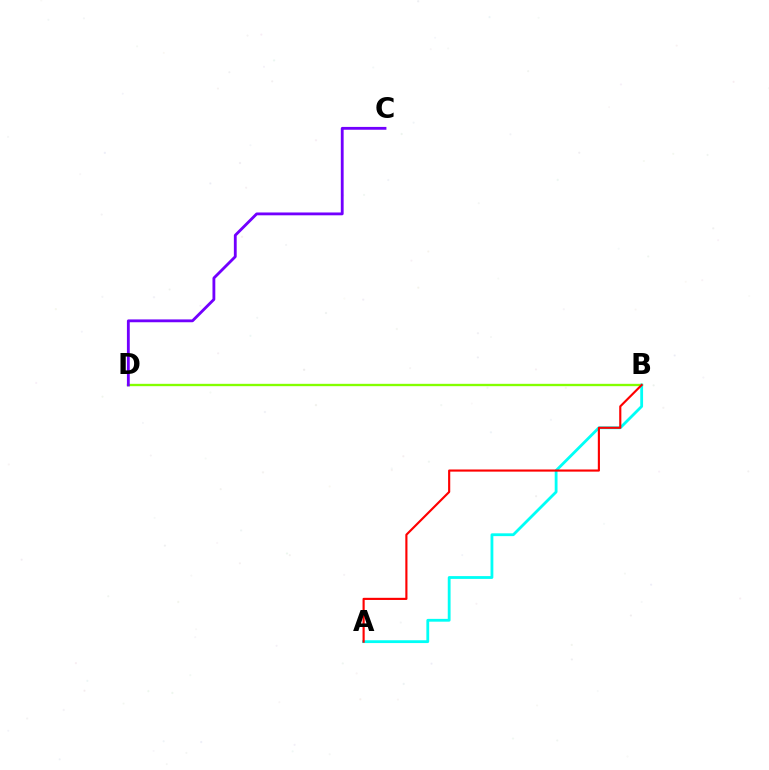{('B', 'D'): [{'color': '#84ff00', 'line_style': 'solid', 'thickness': 1.69}], ('A', 'B'): [{'color': '#00fff6', 'line_style': 'solid', 'thickness': 2.02}, {'color': '#ff0000', 'line_style': 'solid', 'thickness': 1.54}], ('C', 'D'): [{'color': '#7200ff', 'line_style': 'solid', 'thickness': 2.04}]}